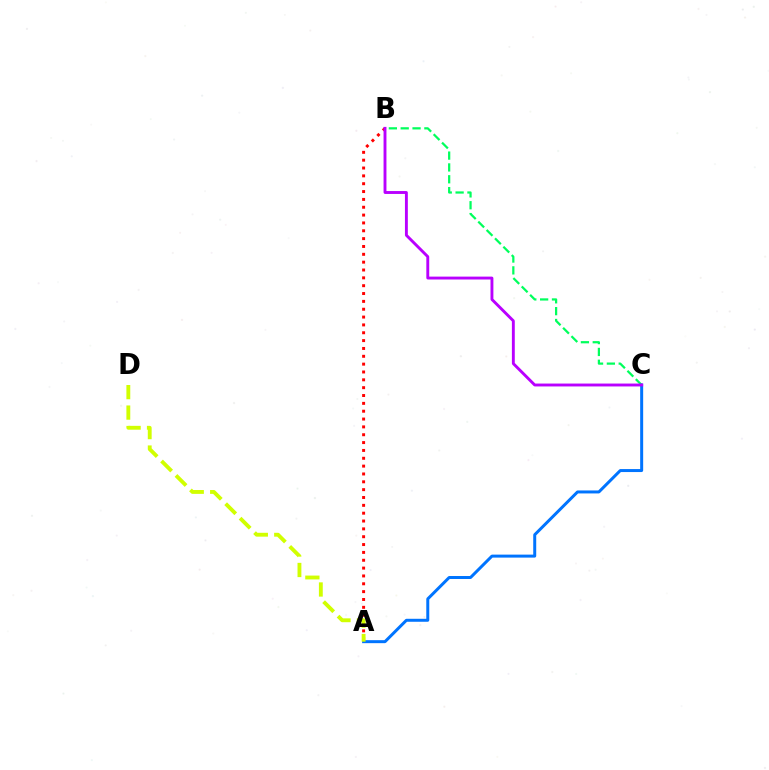{('B', 'C'): [{'color': '#00ff5c', 'line_style': 'dashed', 'thickness': 1.61}, {'color': '#b900ff', 'line_style': 'solid', 'thickness': 2.08}], ('A', 'B'): [{'color': '#ff0000', 'line_style': 'dotted', 'thickness': 2.13}], ('A', 'C'): [{'color': '#0074ff', 'line_style': 'solid', 'thickness': 2.15}], ('A', 'D'): [{'color': '#d1ff00', 'line_style': 'dashed', 'thickness': 2.78}]}